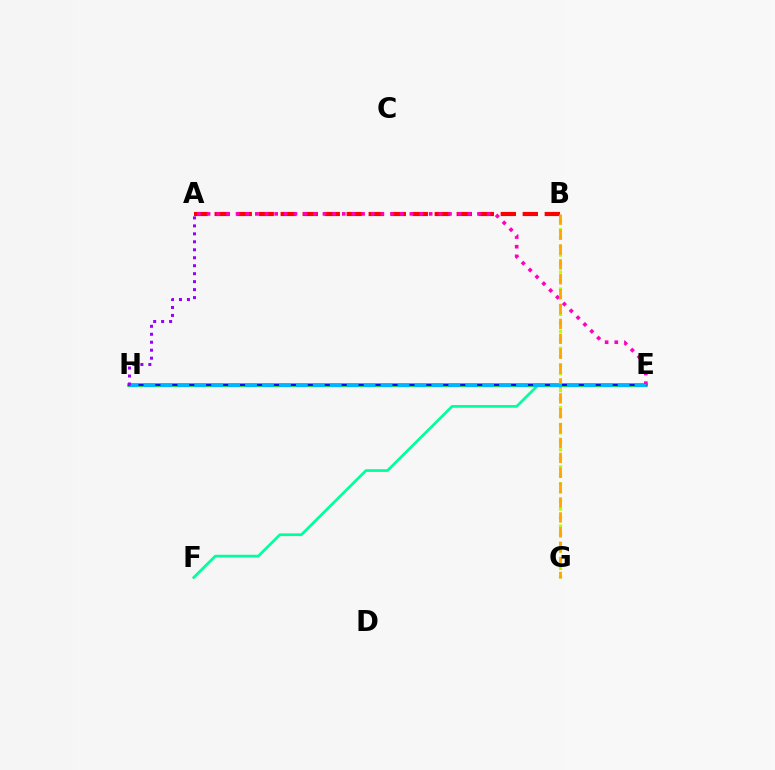{('E', 'F'): [{'color': '#00ff9d', 'line_style': 'solid', 'thickness': 1.95}], ('B', 'G'): [{'color': '#b3ff00', 'line_style': 'dotted', 'thickness': 2.3}, {'color': '#ffa500', 'line_style': 'dashed', 'thickness': 2.02}], ('A', 'B'): [{'color': '#ff0000', 'line_style': 'dashed', 'thickness': 2.99}], ('E', 'H'): [{'color': '#08ff00', 'line_style': 'solid', 'thickness': 2.7}, {'color': '#0010ff', 'line_style': 'solid', 'thickness': 1.64}, {'color': '#00b5ff', 'line_style': 'dashed', 'thickness': 2.3}], ('A', 'E'): [{'color': '#ff00bd', 'line_style': 'dotted', 'thickness': 2.62}], ('A', 'H'): [{'color': '#9b00ff', 'line_style': 'dotted', 'thickness': 2.17}]}